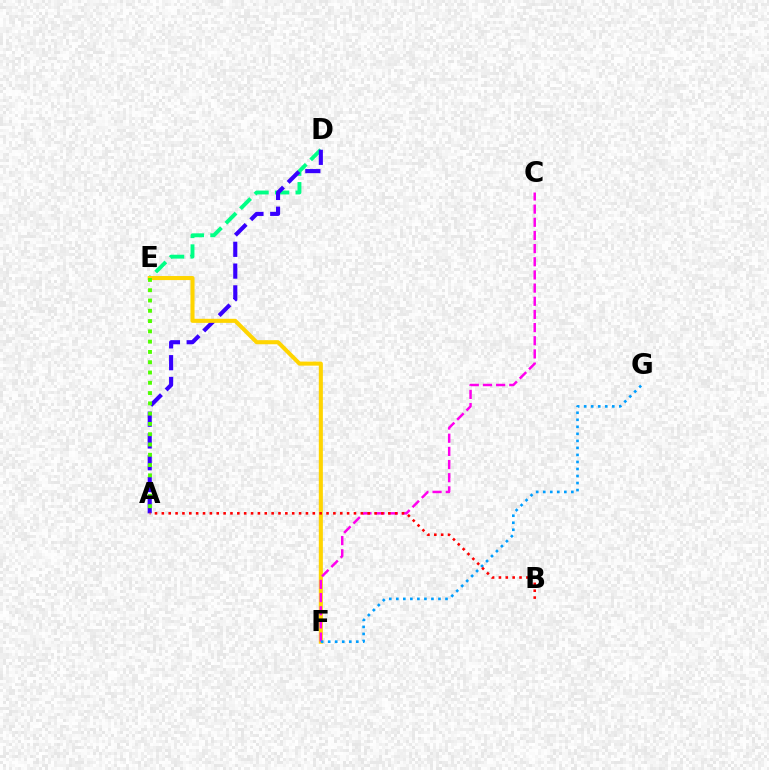{('D', 'E'): [{'color': '#00ff86', 'line_style': 'dashed', 'thickness': 2.8}], ('A', 'D'): [{'color': '#3700ff', 'line_style': 'dashed', 'thickness': 2.96}], ('E', 'F'): [{'color': '#ffd500', 'line_style': 'solid', 'thickness': 2.93}], ('C', 'F'): [{'color': '#ff00ed', 'line_style': 'dashed', 'thickness': 1.79}], ('A', 'E'): [{'color': '#4fff00', 'line_style': 'dotted', 'thickness': 2.79}], ('F', 'G'): [{'color': '#009eff', 'line_style': 'dotted', 'thickness': 1.91}], ('A', 'B'): [{'color': '#ff0000', 'line_style': 'dotted', 'thickness': 1.86}]}